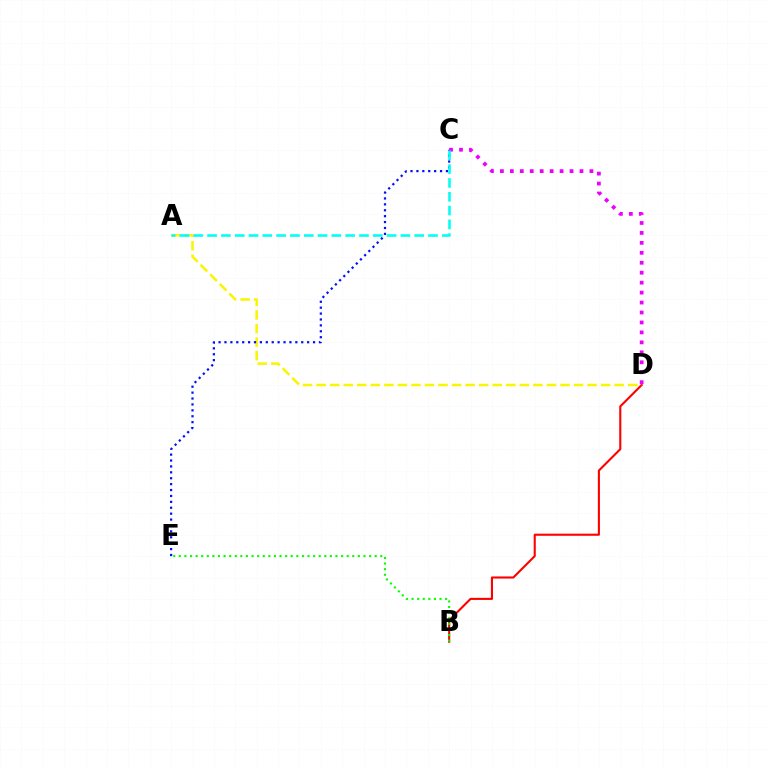{('B', 'D'): [{'color': '#ff0000', 'line_style': 'solid', 'thickness': 1.51}], ('A', 'D'): [{'color': '#fcf500', 'line_style': 'dashed', 'thickness': 1.84}], ('B', 'E'): [{'color': '#08ff00', 'line_style': 'dotted', 'thickness': 1.52}], ('C', 'E'): [{'color': '#0010ff', 'line_style': 'dotted', 'thickness': 1.6}], ('C', 'D'): [{'color': '#ee00ff', 'line_style': 'dotted', 'thickness': 2.7}], ('A', 'C'): [{'color': '#00fff6', 'line_style': 'dashed', 'thickness': 1.88}]}